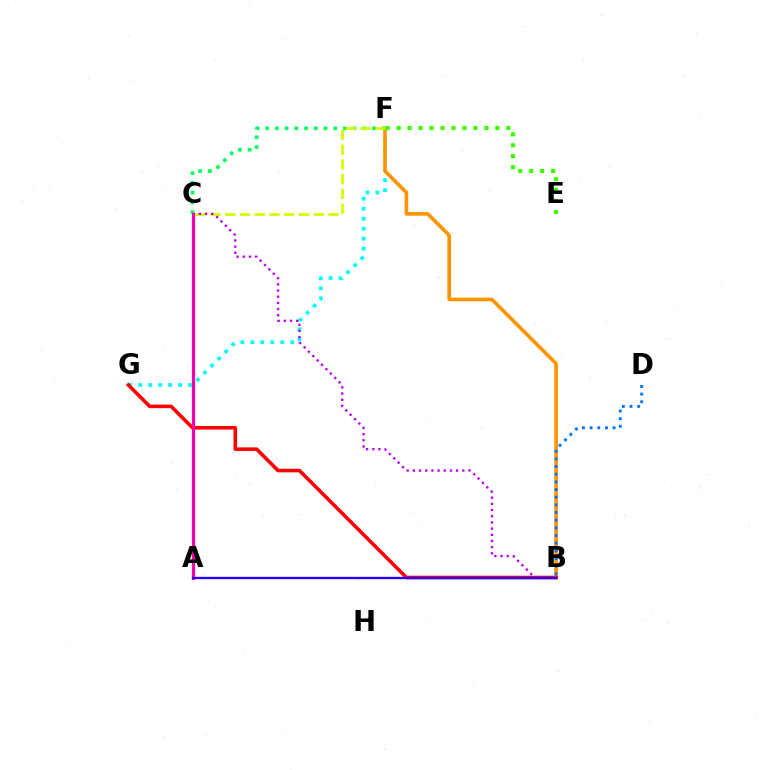{('F', 'G'): [{'color': '#00fff6', 'line_style': 'dotted', 'thickness': 2.71}], ('B', 'F'): [{'color': '#ff9400', 'line_style': 'solid', 'thickness': 2.62}], ('C', 'F'): [{'color': '#00ff5c', 'line_style': 'dotted', 'thickness': 2.64}, {'color': '#d1ff00', 'line_style': 'dashed', 'thickness': 2.0}], ('B', 'G'): [{'color': '#ff0000', 'line_style': 'solid', 'thickness': 2.57}], ('B', 'C'): [{'color': '#b900ff', 'line_style': 'dotted', 'thickness': 1.68}], ('B', 'D'): [{'color': '#0074ff', 'line_style': 'dotted', 'thickness': 2.08}], ('A', 'C'): [{'color': '#ff00ac', 'line_style': 'solid', 'thickness': 2.29}], ('A', 'B'): [{'color': '#2500ff', 'line_style': 'solid', 'thickness': 1.67}], ('E', 'F'): [{'color': '#3dff00', 'line_style': 'dotted', 'thickness': 2.98}]}